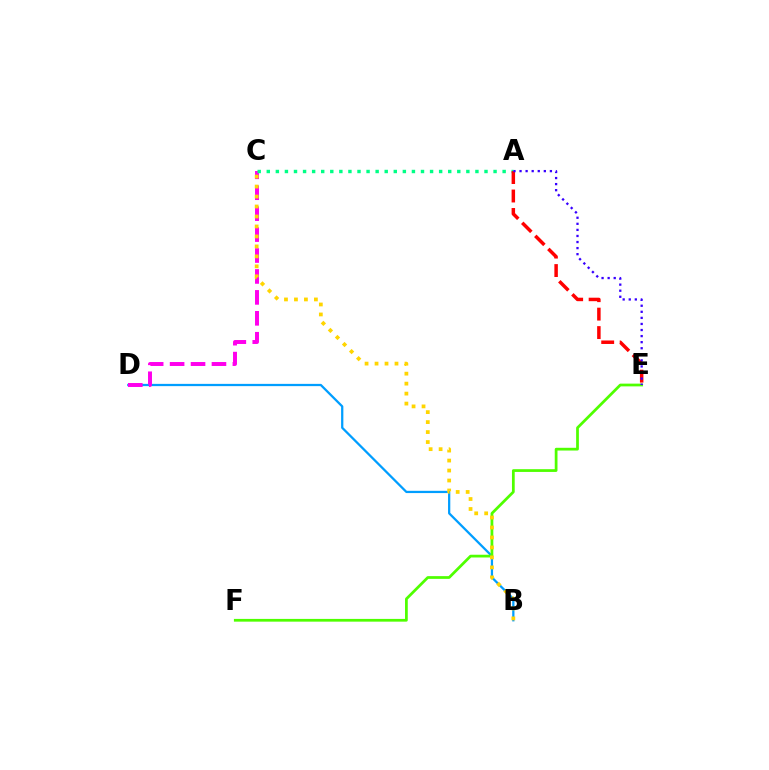{('B', 'D'): [{'color': '#009eff', 'line_style': 'solid', 'thickness': 1.62}], ('E', 'F'): [{'color': '#4fff00', 'line_style': 'solid', 'thickness': 1.98}], ('C', 'D'): [{'color': '#ff00ed', 'line_style': 'dashed', 'thickness': 2.84}], ('A', 'C'): [{'color': '#00ff86', 'line_style': 'dotted', 'thickness': 2.46}], ('A', 'E'): [{'color': '#ff0000', 'line_style': 'dashed', 'thickness': 2.51}, {'color': '#3700ff', 'line_style': 'dotted', 'thickness': 1.65}], ('B', 'C'): [{'color': '#ffd500', 'line_style': 'dotted', 'thickness': 2.71}]}